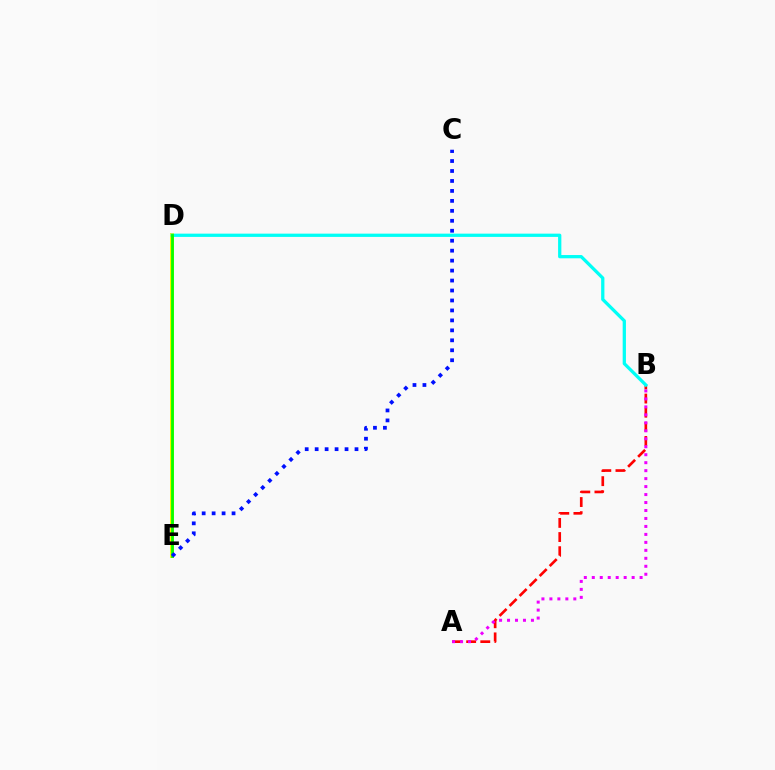{('A', 'B'): [{'color': '#ff0000', 'line_style': 'dashed', 'thickness': 1.92}, {'color': '#ee00ff', 'line_style': 'dotted', 'thickness': 2.17}], ('D', 'E'): [{'color': '#fcf500', 'line_style': 'solid', 'thickness': 2.87}, {'color': '#08ff00', 'line_style': 'solid', 'thickness': 2.01}], ('B', 'D'): [{'color': '#00fff6', 'line_style': 'solid', 'thickness': 2.35}], ('C', 'E'): [{'color': '#0010ff', 'line_style': 'dotted', 'thickness': 2.71}]}